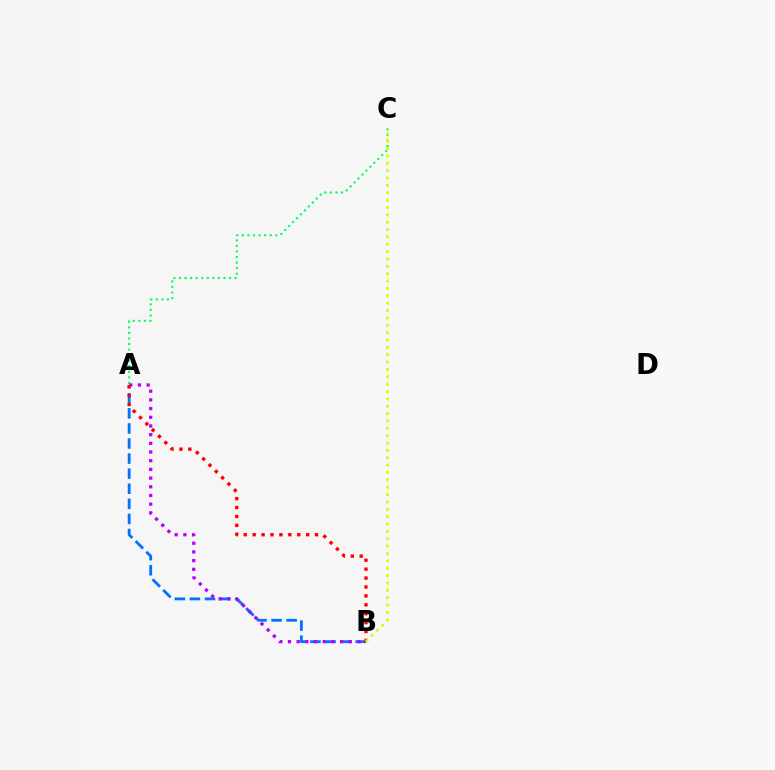{('A', 'B'): [{'color': '#0074ff', 'line_style': 'dashed', 'thickness': 2.05}, {'color': '#b900ff', 'line_style': 'dotted', 'thickness': 2.36}, {'color': '#ff0000', 'line_style': 'dotted', 'thickness': 2.42}], ('A', 'C'): [{'color': '#00ff5c', 'line_style': 'dotted', 'thickness': 1.51}], ('B', 'C'): [{'color': '#d1ff00', 'line_style': 'dotted', 'thickness': 2.0}]}